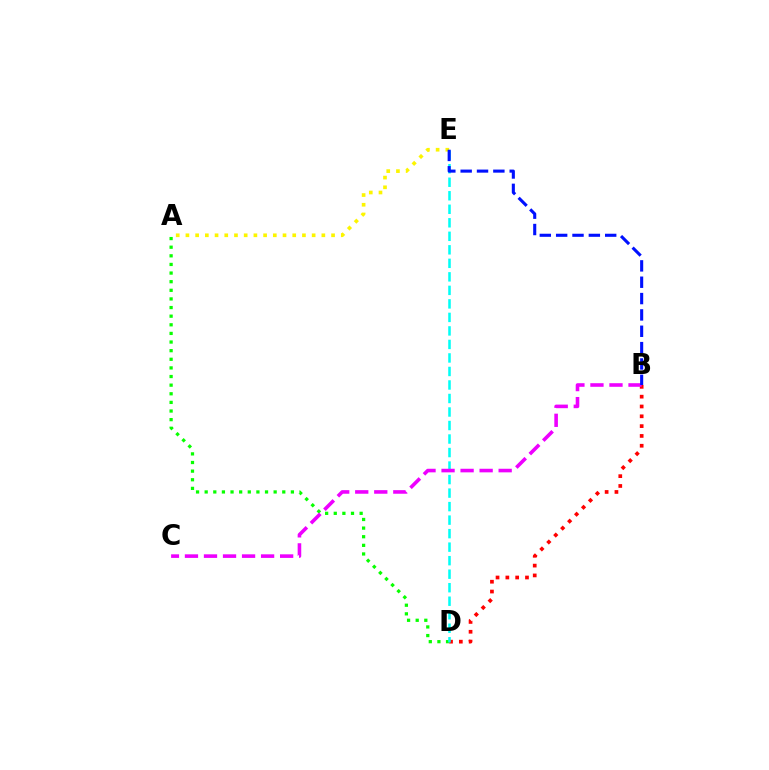{('B', 'D'): [{'color': '#ff0000', 'line_style': 'dotted', 'thickness': 2.67}], ('A', 'D'): [{'color': '#08ff00', 'line_style': 'dotted', 'thickness': 2.34}], ('A', 'E'): [{'color': '#fcf500', 'line_style': 'dotted', 'thickness': 2.64}], ('D', 'E'): [{'color': '#00fff6', 'line_style': 'dashed', 'thickness': 1.84}], ('B', 'C'): [{'color': '#ee00ff', 'line_style': 'dashed', 'thickness': 2.59}], ('B', 'E'): [{'color': '#0010ff', 'line_style': 'dashed', 'thickness': 2.22}]}